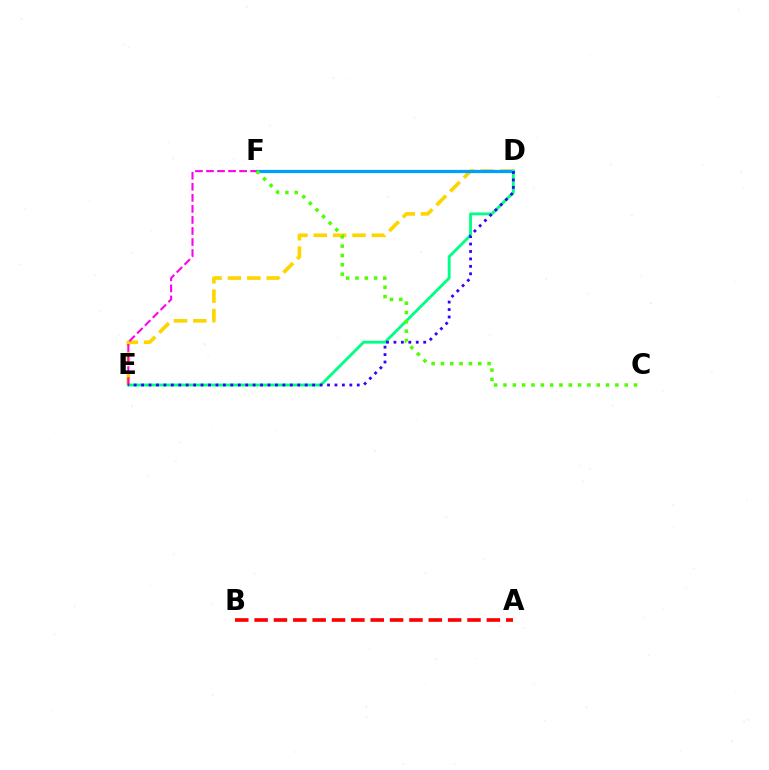{('D', 'E'): [{'color': '#ffd500', 'line_style': 'dashed', 'thickness': 2.63}, {'color': '#00ff86', 'line_style': 'solid', 'thickness': 2.06}, {'color': '#3700ff', 'line_style': 'dotted', 'thickness': 2.02}], ('D', 'F'): [{'color': '#009eff', 'line_style': 'solid', 'thickness': 2.35}], ('E', 'F'): [{'color': '#ff00ed', 'line_style': 'dashed', 'thickness': 1.5}], ('A', 'B'): [{'color': '#ff0000', 'line_style': 'dashed', 'thickness': 2.63}], ('C', 'F'): [{'color': '#4fff00', 'line_style': 'dotted', 'thickness': 2.53}]}